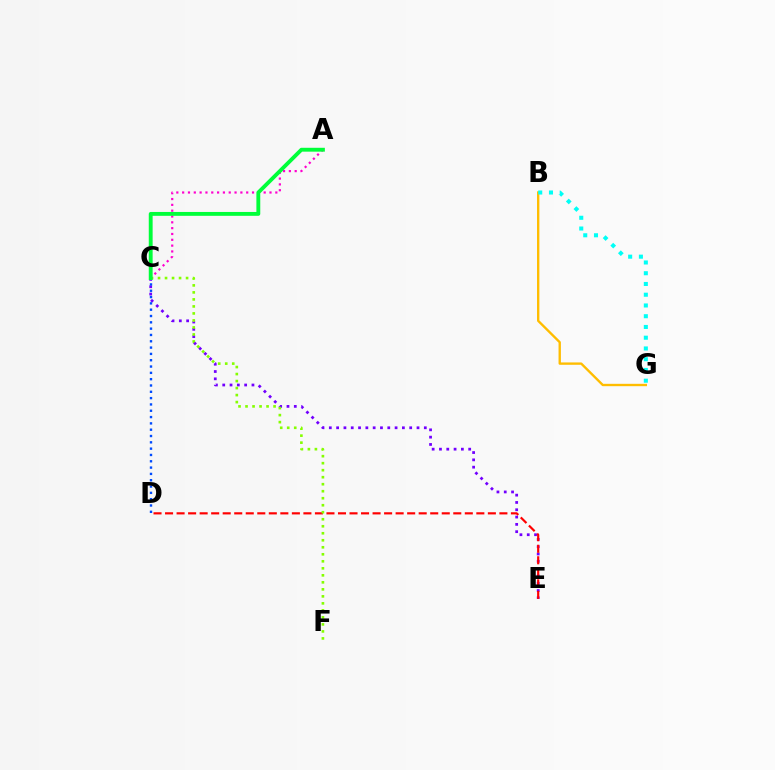{('B', 'G'): [{'color': '#ffbd00', 'line_style': 'solid', 'thickness': 1.7}, {'color': '#00fff6', 'line_style': 'dotted', 'thickness': 2.92}], ('C', 'E'): [{'color': '#7200ff', 'line_style': 'dotted', 'thickness': 1.99}], ('A', 'C'): [{'color': '#ff00cf', 'line_style': 'dotted', 'thickness': 1.58}, {'color': '#00ff39', 'line_style': 'solid', 'thickness': 2.78}], ('C', 'D'): [{'color': '#004bff', 'line_style': 'dotted', 'thickness': 1.72}], ('D', 'E'): [{'color': '#ff0000', 'line_style': 'dashed', 'thickness': 1.57}], ('C', 'F'): [{'color': '#84ff00', 'line_style': 'dotted', 'thickness': 1.9}]}